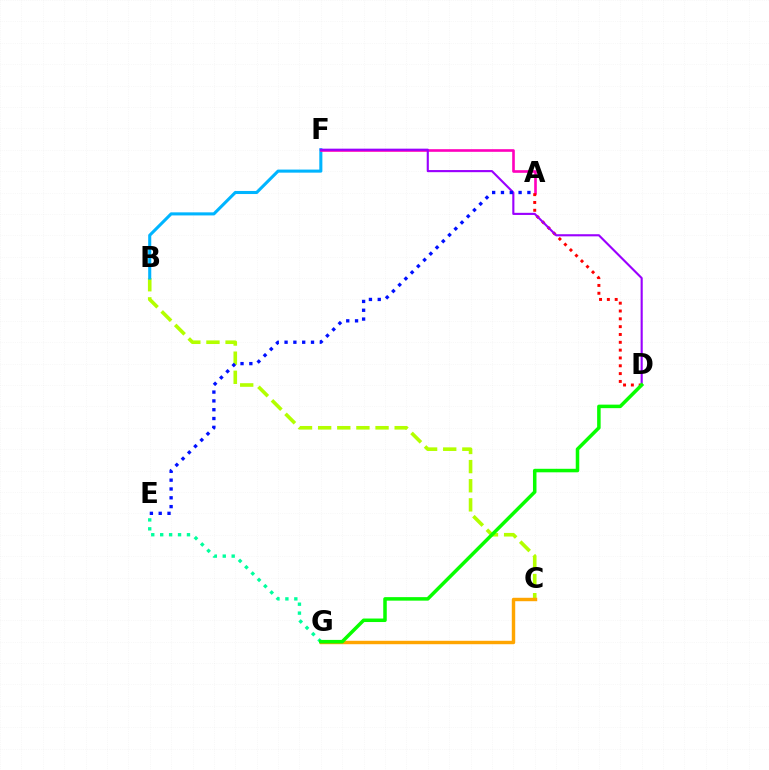{('B', 'C'): [{'color': '#b3ff00', 'line_style': 'dashed', 'thickness': 2.6}], ('B', 'F'): [{'color': '#00b5ff', 'line_style': 'solid', 'thickness': 2.21}], ('A', 'F'): [{'color': '#ff00bd', 'line_style': 'solid', 'thickness': 1.89}], ('A', 'D'): [{'color': '#ff0000', 'line_style': 'dotted', 'thickness': 2.13}], ('D', 'F'): [{'color': '#9b00ff', 'line_style': 'solid', 'thickness': 1.53}], ('E', 'G'): [{'color': '#00ff9d', 'line_style': 'dotted', 'thickness': 2.43}], ('A', 'E'): [{'color': '#0010ff', 'line_style': 'dotted', 'thickness': 2.4}], ('C', 'G'): [{'color': '#ffa500', 'line_style': 'solid', 'thickness': 2.47}], ('D', 'G'): [{'color': '#08ff00', 'line_style': 'solid', 'thickness': 2.53}]}